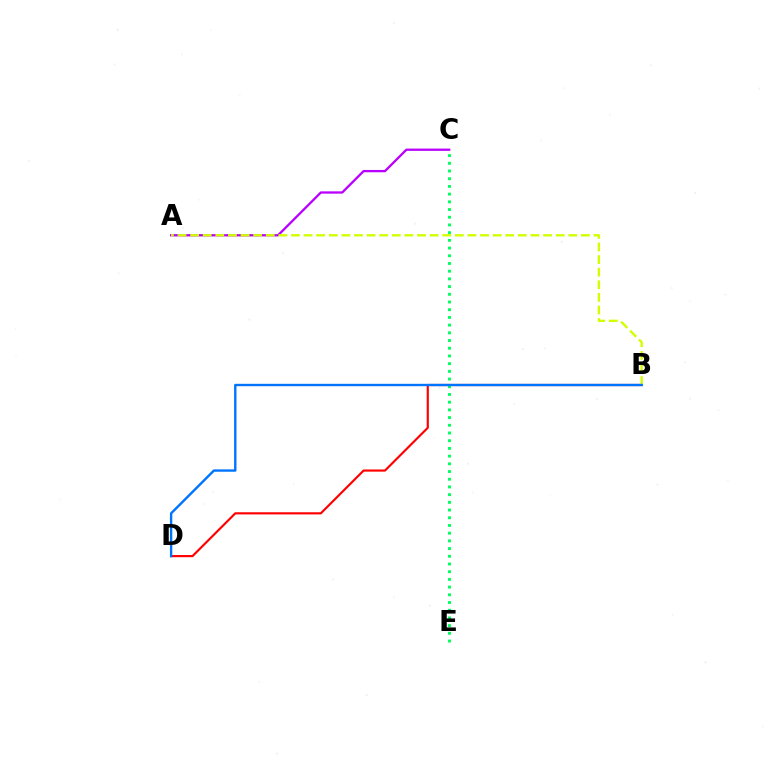{('C', 'E'): [{'color': '#00ff5c', 'line_style': 'dotted', 'thickness': 2.09}], ('B', 'D'): [{'color': '#ff0000', 'line_style': 'solid', 'thickness': 1.55}, {'color': '#0074ff', 'line_style': 'solid', 'thickness': 1.71}], ('A', 'C'): [{'color': '#b900ff', 'line_style': 'solid', 'thickness': 1.65}], ('A', 'B'): [{'color': '#d1ff00', 'line_style': 'dashed', 'thickness': 1.71}]}